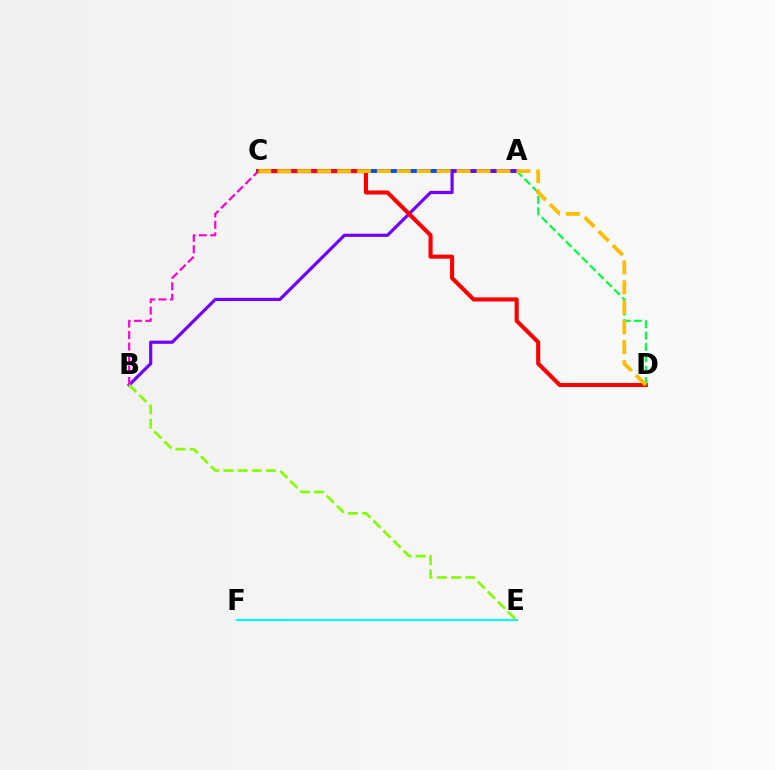{('A', 'C'): [{'color': '#004bff', 'line_style': 'solid', 'thickness': 2.78}], ('A', 'D'): [{'color': '#00ff39', 'line_style': 'dashed', 'thickness': 1.54}], ('A', 'B'): [{'color': '#7200ff', 'line_style': 'solid', 'thickness': 2.3}], ('B', 'C'): [{'color': '#ff00cf', 'line_style': 'dashed', 'thickness': 1.56}], ('C', 'D'): [{'color': '#ff0000', 'line_style': 'solid', 'thickness': 2.94}, {'color': '#ffbd00', 'line_style': 'dashed', 'thickness': 2.71}], ('B', 'E'): [{'color': '#84ff00', 'line_style': 'dashed', 'thickness': 1.93}], ('E', 'F'): [{'color': '#00fff6', 'line_style': 'solid', 'thickness': 1.53}]}